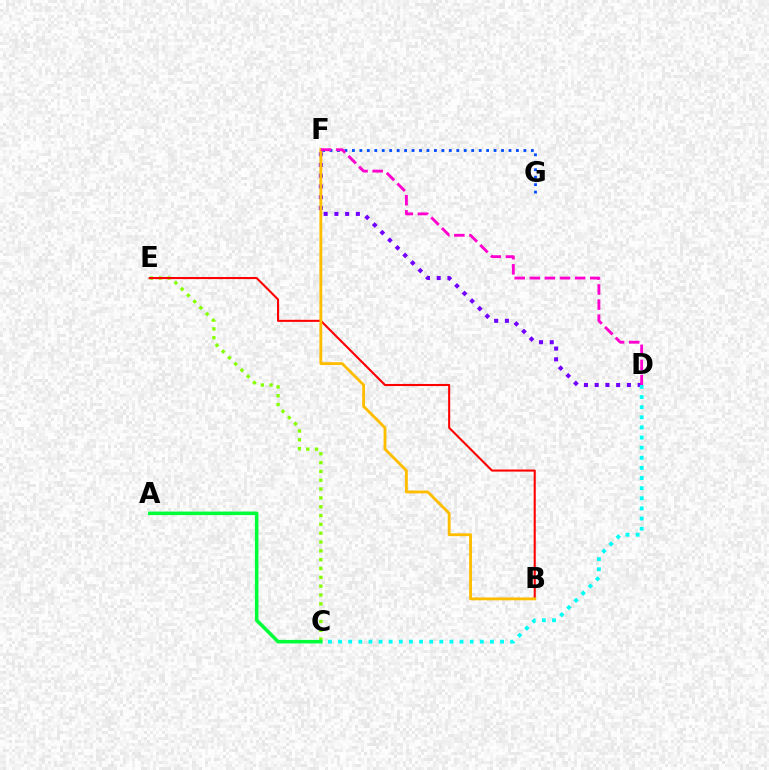{('C', 'E'): [{'color': '#84ff00', 'line_style': 'dotted', 'thickness': 2.4}], ('F', 'G'): [{'color': '#004bff', 'line_style': 'dotted', 'thickness': 2.03}], ('B', 'E'): [{'color': '#ff0000', 'line_style': 'solid', 'thickness': 1.5}], ('D', 'F'): [{'color': '#7200ff', 'line_style': 'dotted', 'thickness': 2.92}, {'color': '#ff00cf', 'line_style': 'dashed', 'thickness': 2.05}], ('C', 'D'): [{'color': '#00fff6', 'line_style': 'dotted', 'thickness': 2.75}], ('A', 'C'): [{'color': '#00ff39', 'line_style': 'solid', 'thickness': 2.55}], ('B', 'F'): [{'color': '#ffbd00', 'line_style': 'solid', 'thickness': 2.05}]}